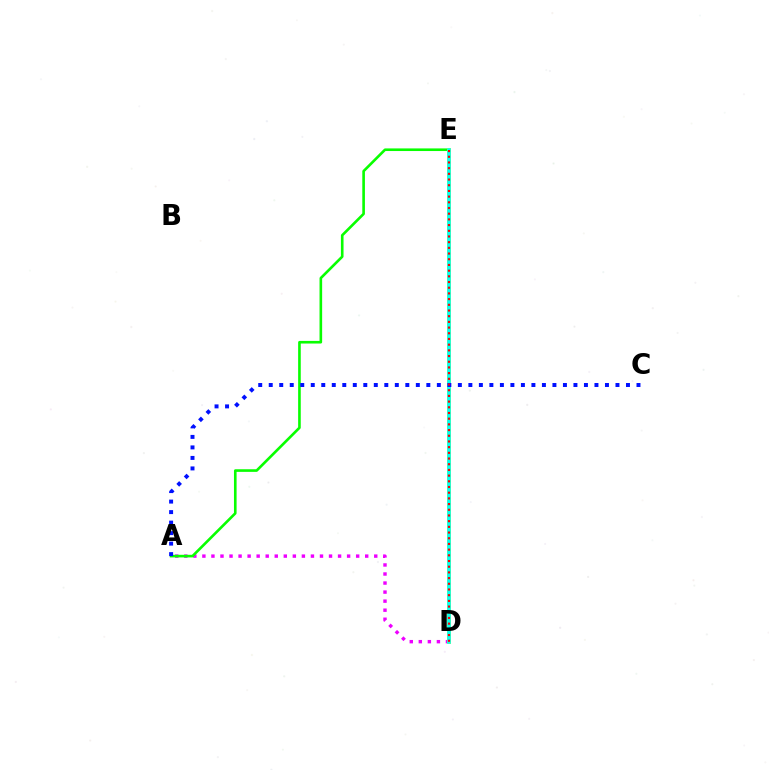{('A', 'D'): [{'color': '#ee00ff', 'line_style': 'dotted', 'thickness': 2.46}], ('A', 'E'): [{'color': '#08ff00', 'line_style': 'solid', 'thickness': 1.89}], ('D', 'E'): [{'color': '#fcf500', 'line_style': 'solid', 'thickness': 2.82}, {'color': '#00fff6', 'line_style': 'solid', 'thickness': 2.62}, {'color': '#ff0000', 'line_style': 'dotted', 'thickness': 1.55}], ('A', 'C'): [{'color': '#0010ff', 'line_style': 'dotted', 'thickness': 2.85}]}